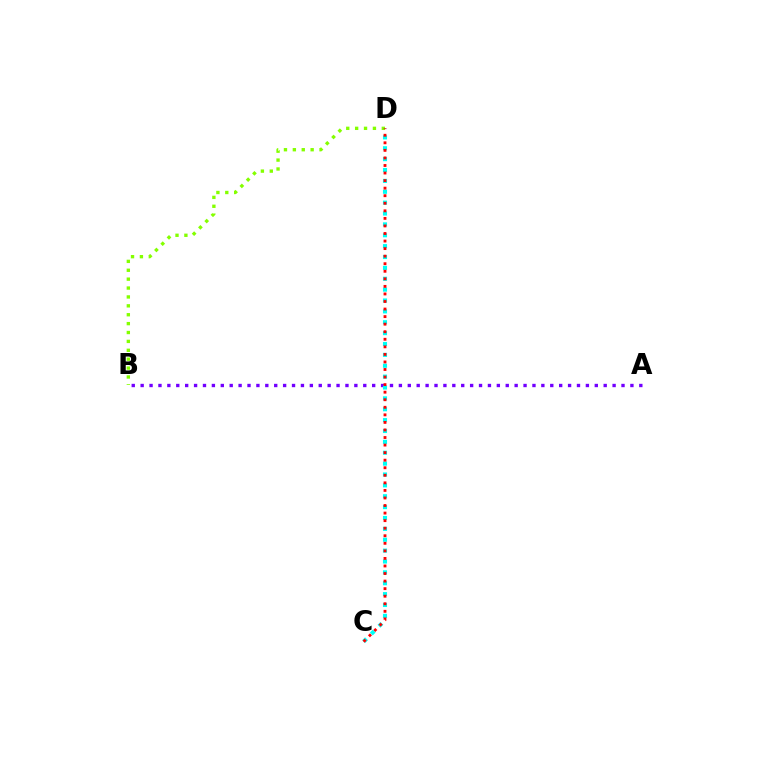{('B', 'D'): [{'color': '#84ff00', 'line_style': 'dotted', 'thickness': 2.42}], ('A', 'B'): [{'color': '#7200ff', 'line_style': 'dotted', 'thickness': 2.42}], ('C', 'D'): [{'color': '#00fff6', 'line_style': 'dotted', 'thickness': 2.95}, {'color': '#ff0000', 'line_style': 'dotted', 'thickness': 2.05}]}